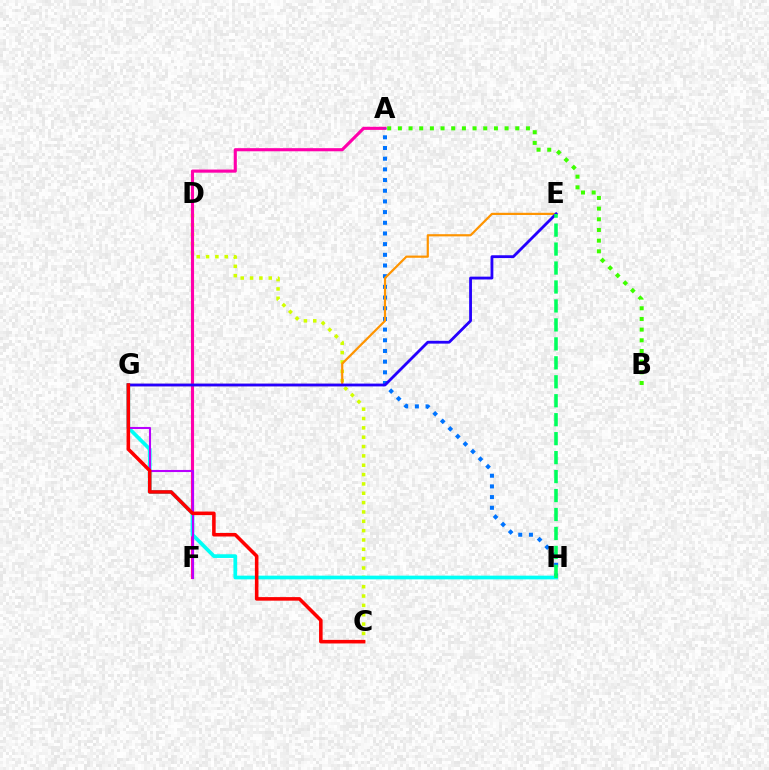{('C', 'D'): [{'color': '#d1ff00', 'line_style': 'dotted', 'thickness': 2.54}], ('A', 'F'): [{'color': '#ff00ac', 'line_style': 'solid', 'thickness': 2.25}], ('A', 'H'): [{'color': '#0074ff', 'line_style': 'dotted', 'thickness': 2.9}], ('E', 'G'): [{'color': '#ff9400', 'line_style': 'solid', 'thickness': 1.58}, {'color': '#2500ff', 'line_style': 'solid', 'thickness': 2.03}], ('G', 'H'): [{'color': '#00fff6', 'line_style': 'solid', 'thickness': 2.66}], ('F', 'G'): [{'color': '#b900ff', 'line_style': 'solid', 'thickness': 1.51}], ('A', 'B'): [{'color': '#3dff00', 'line_style': 'dotted', 'thickness': 2.9}], ('E', 'H'): [{'color': '#00ff5c', 'line_style': 'dashed', 'thickness': 2.58}], ('C', 'G'): [{'color': '#ff0000', 'line_style': 'solid', 'thickness': 2.56}]}